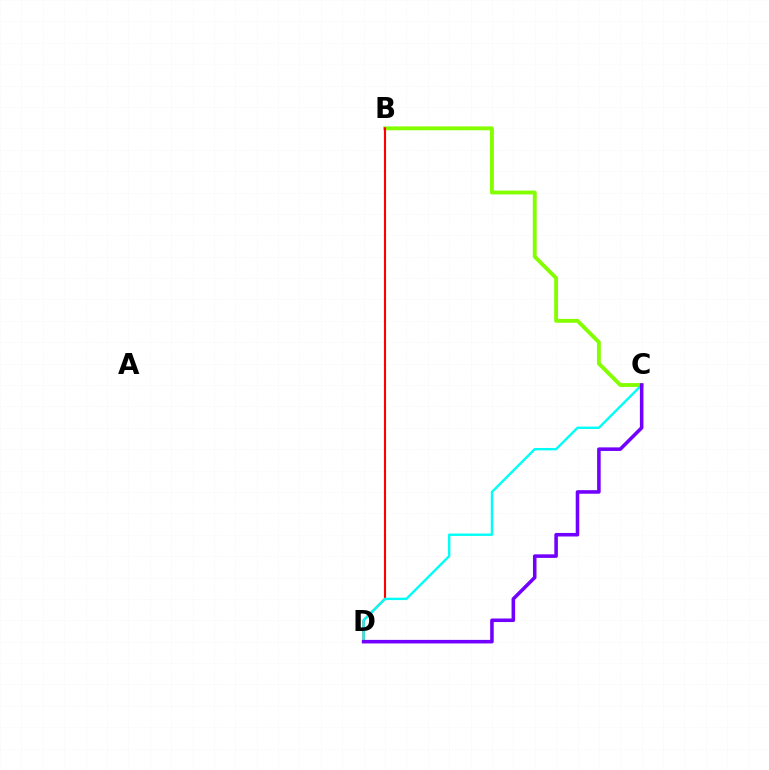{('B', 'C'): [{'color': '#84ff00', 'line_style': 'solid', 'thickness': 2.79}], ('B', 'D'): [{'color': '#ff0000', 'line_style': 'solid', 'thickness': 1.54}], ('C', 'D'): [{'color': '#00fff6', 'line_style': 'solid', 'thickness': 1.72}, {'color': '#7200ff', 'line_style': 'solid', 'thickness': 2.56}]}